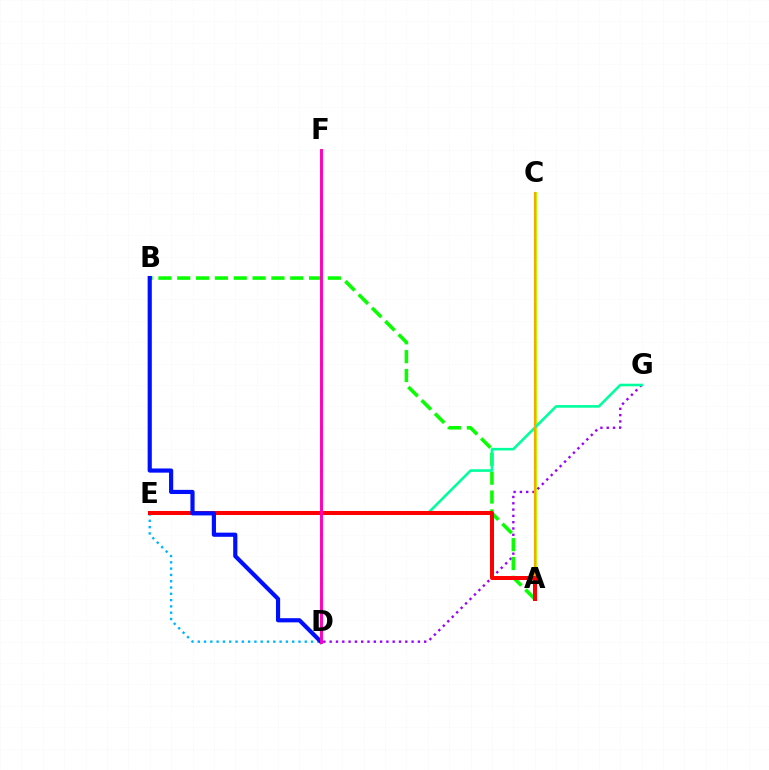{('A', 'C'): [{'color': '#b3ff00', 'line_style': 'solid', 'thickness': 2.18}, {'color': '#ffa500', 'line_style': 'solid', 'thickness': 1.55}], ('D', 'E'): [{'color': '#00b5ff', 'line_style': 'dotted', 'thickness': 1.71}], ('D', 'G'): [{'color': '#9b00ff', 'line_style': 'dotted', 'thickness': 1.71}], ('A', 'B'): [{'color': '#08ff00', 'line_style': 'dashed', 'thickness': 2.56}], ('E', 'G'): [{'color': '#00ff9d', 'line_style': 'solid', 'thickness': 1.88}], ('A', 'E'): [{'color': '#ff0000', 'line_style': 'solid', 'thickness': 2.87}], ('B', 'D'): [{'color': '#0010ff', 'line_style': 'solid', 'thickness': 3.0}], ('D', 'F'): [{'color': '#ff00bd', 'line_style': 'solid', 'thickness': 2.1}]}